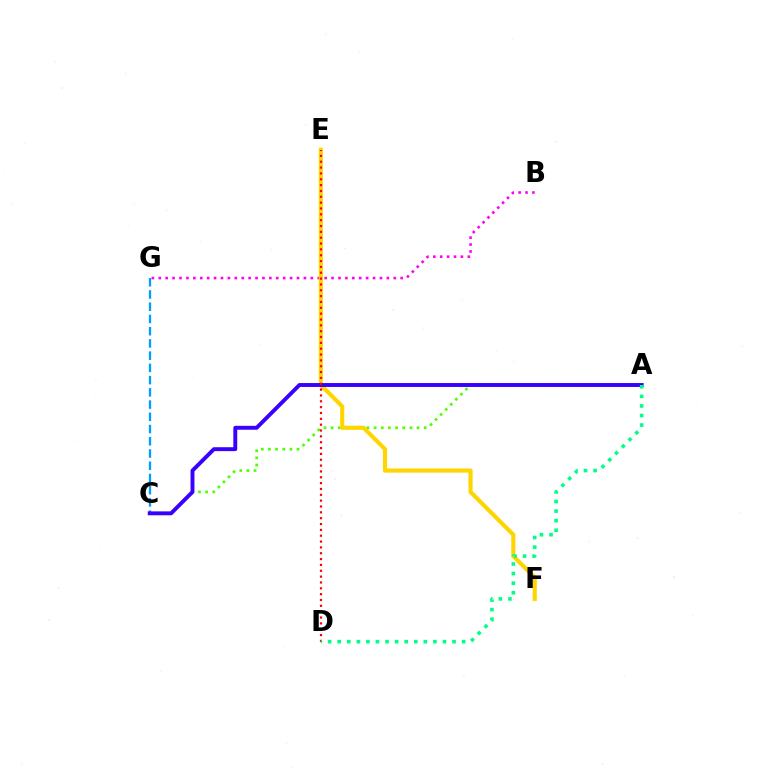{('C', 'G'): [{'color': '#009eff', 'line_style': 'dashed', 'thickness': 1.66}], ('B', 'G'): [{'color': '#ff00ed', 'line_style': 'dotted', 'thickness': 1.88}], ('A', 'C'): [{'color': '#4fff00', 'line_style': 'dotted', 'thickness': 1.94}, {'color': '#3700ff', 'line_style': 'solid', 'thickness': 2.82}], ('E', 'F'): [{'color': '#ffd500', 'line_style': 'solid', 'thickness': 2.97}], ('D', 'E'): [{'color': '#ff0000', 'line_style': 'dotted', 'thickness': 1.59}], ('A', 'D'): [{'color': '#00ff86', 'line_style': 'dotted', 'thickness': 2.6}]}